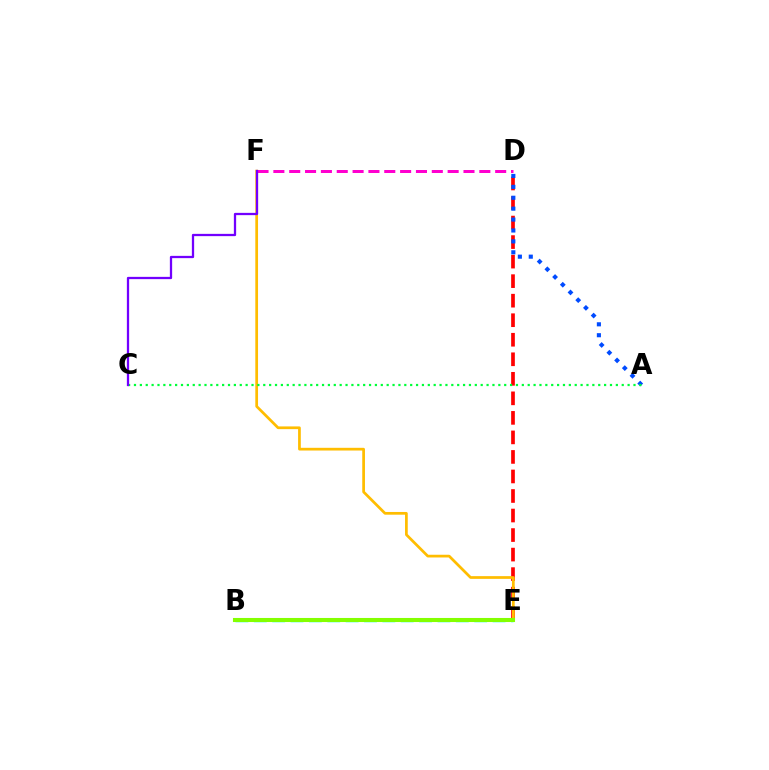{('D', 'E'): [{'color': '#ff0000', 'line_style': 'dashed', 'thickness': 2.65}], ('A', 'D'): [{'color': '#004bff', 'line_style': 'dotted', 'thickness': 2.96}], ('E', 'F'): [{'color': '#ffbd00', 'line_style': 'solid', 'thickness': 1.96}], ('B', 'E'): [{'color': '#00fff6', 'line_style': 'dashed', 'thickness': 2.5}, {'color': '#84ff00', 'line_style': 'solid', 'thickness': 2.93}], ('D', 'F'): [{'color': '#ff00cf', 'line_style': 'dashed', 'thickness': 2.15}], ('A', 'C'): [{'color': '#00ff39', 'line_style': 'dotted', 'thickness': 1.6}], ('C', 'F'): [{'color': '#7200ff', 'line_style': 'solid', 'thickness': 1.64}]}